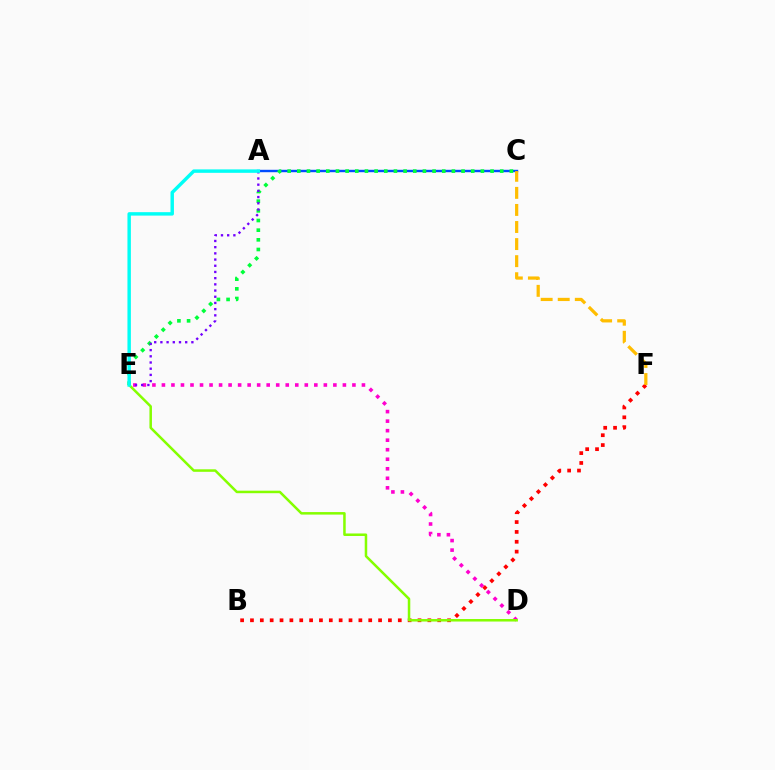{('A', 'C'): [{'color': '#004bff', 'line_style': 'solid', 'thickness': 1.74}], ('D', 'E'): [{'color': '#ff00cf', 'line_style': 'dotted', 'thickness': 2.59}, {'color': '#84ff00', 'line_style': 'solid', 'thickness': 1.81}], ('C', 'E'): [{'color': '#00ff39', 'line_style': 'dotted', 'thickness': 2.63}], ('B', 'F'): [{'color': '#ff0000', 'line_style': 'dotted', 'thickness': 2.68}], ('A', 'E'): [{'color': '#7200ff', 'line_style': 'dotted', 'thickness': 1.68}, {'color': '#00fff6', 'line_style': 'solid', 'thickness': 2.47}], ('C', 'F'): [{'color': '#ffbd00', 'line_style': 'dashed', 'thickness': 2.32}]}